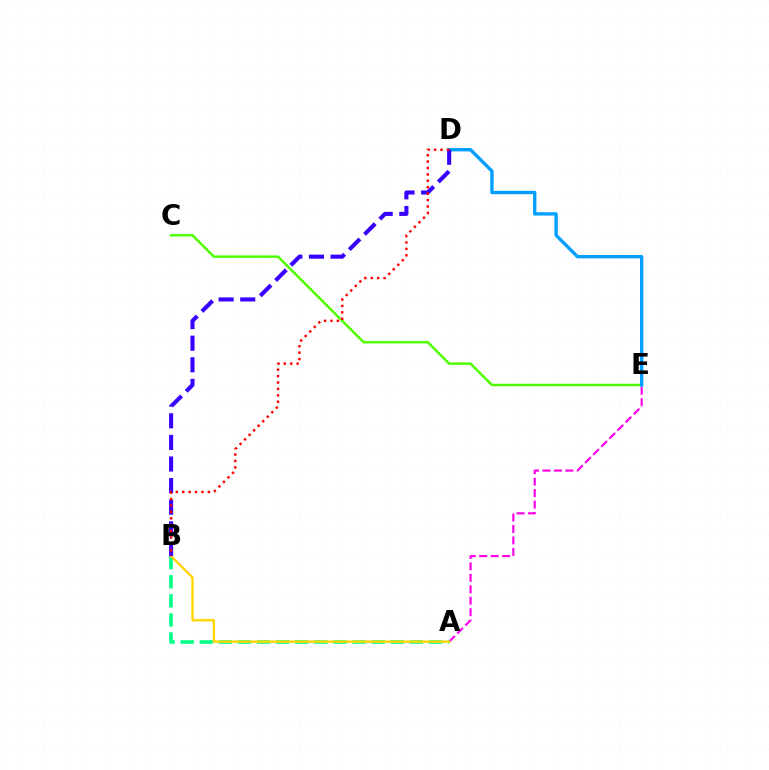{('A', 'E'): [{'color': '#ff00ed', 'line_style': 'dashed', 'thickness': 1.56}], ('A', 'B'): [{'color': '#00ff86', 'line_style': 'dashed', 'thickness': 2.59}, {'color': '#ffd500', 'line_style': 'solid', 'thickness': 1.71}], ('C', 'E'): [{'color': '#4fff00', 'line_style': 'solid', 'thickness': 1.8}], ('D', 'E'): [{'color': '#009eff', 'line_style': 'solid', 'thickness': 2.41}], ('B', 'D'): [{'color': '#3700ff', 'line_style': 'dashed', 'thickness': 2.94}, {'color': '#ff0000', 'line_style': 'dotted', 'thickness': 1.74}]}